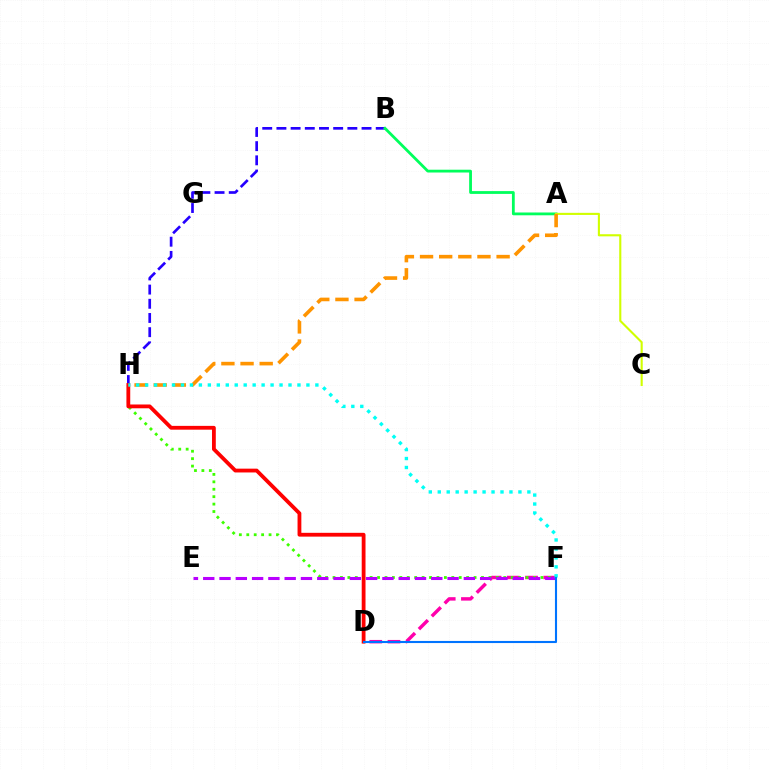{('D', 'F'): [{'color': '#ff00ac', 'line_style': 'dashed', 'thickness': 2.48}, {'color': '#0074ff', 'line_style': 'solid', 'thickness': 1.51}], ('B', 'H'): [{'color': '#2500ff', 'line_style': 'dashed', 'thickness': 1.93}], ('F', 'H'): [{'color': '#3dff00', 'line_style': 'dotted', 'thickness': 2.02}, {'color': '#00fff6', 'line_style': 'dotted', 'thickness': 2.43}], ('D', 'H'): [{'color': '#ff0000', 'line_style': 'solid', 'thickness': 2.74}], ('A', 'B'): [{'color': '#00ff5c', 'line_style': 'solid', 'thickness': 2.02}], ('A', 'C'): [{'color': '#d1ff00', 'line_style': 'solid', 'thickness': 1.52}], ('E', 'F'): [{'color': '#b900ff', 'line_style': 'dashed', 'thickness': 2.21}], ('A', 'H'): [{'color': '#ff9400', 'line_style': 'dashed', 'thickness': 2.6}]}